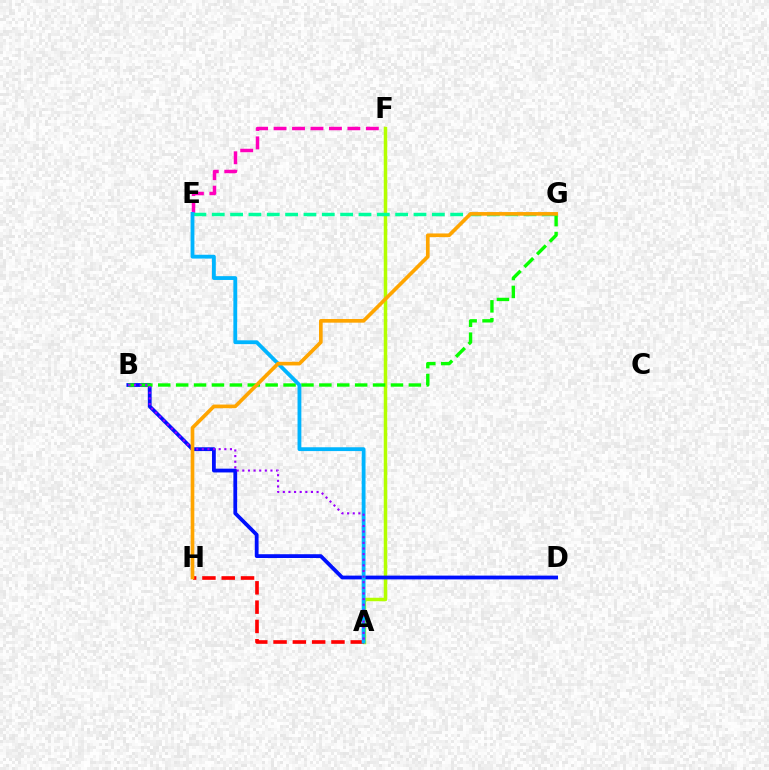{('E', 'F'): [{'color': '#ff00bd', 'line_style': 'dashed', 'thickness': 2.51}], ('A', 'F'): [{'color': '#b3ff00', 'line_style': 'solid', 'thickness': 2.51}], ('A', 'H'): [{'color': '#ff0000', 'line_style': 'dashed', 'thickness': 2.62}], ('E', 'G'): [{'color': '#00ff9d', 'line_style': 'dashed', 'thickness': 2.49}], ('B', 'D'): [{'color': '#0010ff', 'line_style': 'solid', 'thickness': 2.73}], ('B', 'G'): [{'color': '#08ff00', 'line_style': 'dashed', 'thickness': 2.43}], ('A', 'E'): [{'color': '#00b5ff', 'line_style': 'solid', 'thickness': 2.75}], ('A', 'B'): [{'color': '#9b00ff', 'line_style': 'dotted', 'thickness': 1.53}], ('G', 'H'): [{'color': '#ffa500', 'line_style': 'solid', 'thickness': 2.64}]}